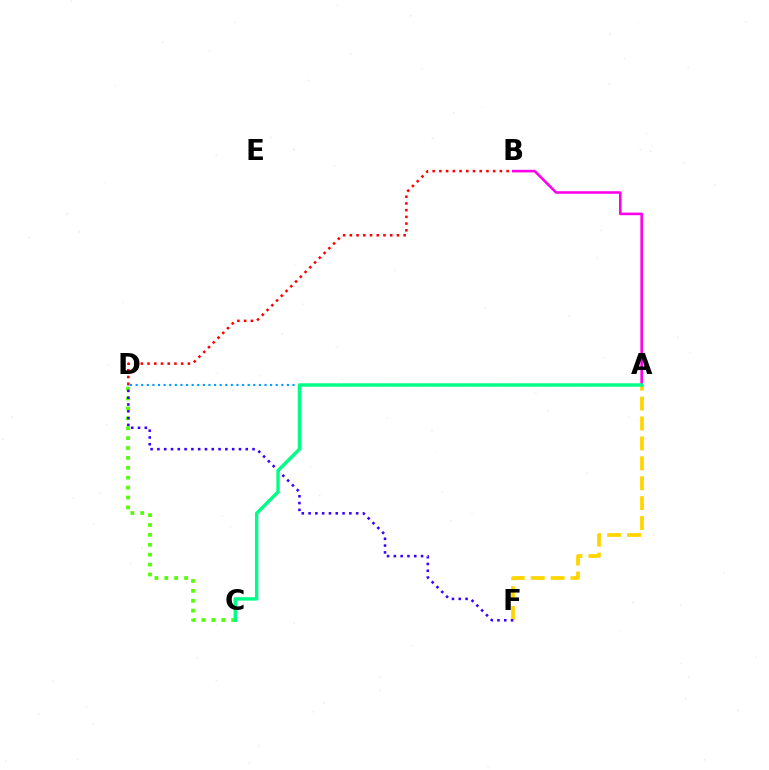{('A', 'F'): [{'color': '#ffd500', 'line_style': 'dashed', 'thickness': 2.7}], ('C', 'D'): [{'color': '#4fff00', 'line_style': 'dotted', 'thickness': 2.69}], ('A', 'D'): [{'color': '#009eff', 'line_style': 'dotted', 'thickness': 1.52}], ('B', 'D'): [{'color': '#ff0000', 'line_style': 'dotted', 'thickness': 1.83}], ('D', 'F'): [{'color': '#3700ff', 'line_style': 'dotted', 'thickness': 1.85}], ('A', 'B'): [{'color': '#ff00ed', 'line_style': 'solid', 'thickness': 1.87}], ('A', 'C'): [{'color': '#00ff86', 'line_style': 'solid', 'thickness': 2.47}]}